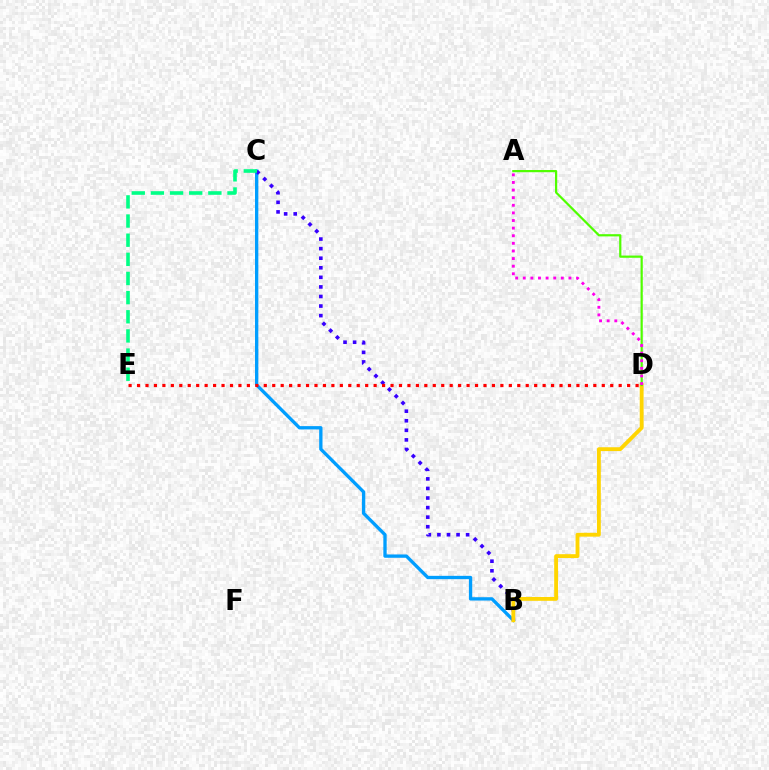{('B', 'C'): [{'color': '#009eff', 'line_style': 'solid', 'thickness': 2.39}, {'color': '#3700ff', 'line_style': 'dotted', 'thickness': 2.6}], ('B', 'D'): [{'color': '#ffd500', 'line_style': 'solid', 'thickness': 2.77}], ('A', 'D'): [{'color': '#4fff00', 'line_style': 'solid', 'thickness': 1.59}, {'color': '#ff00ed', 'line_style': 'dotted', 'thickness': 2.07}], ('D', 'E'): [{'color': '#ff0000', 'line_style': 'dotted', 'thickness': 2.3}], ('C', 'E'): [{'color': '#00ff86', 'line_style': 'dashed', 'thickness': 2.6}]}